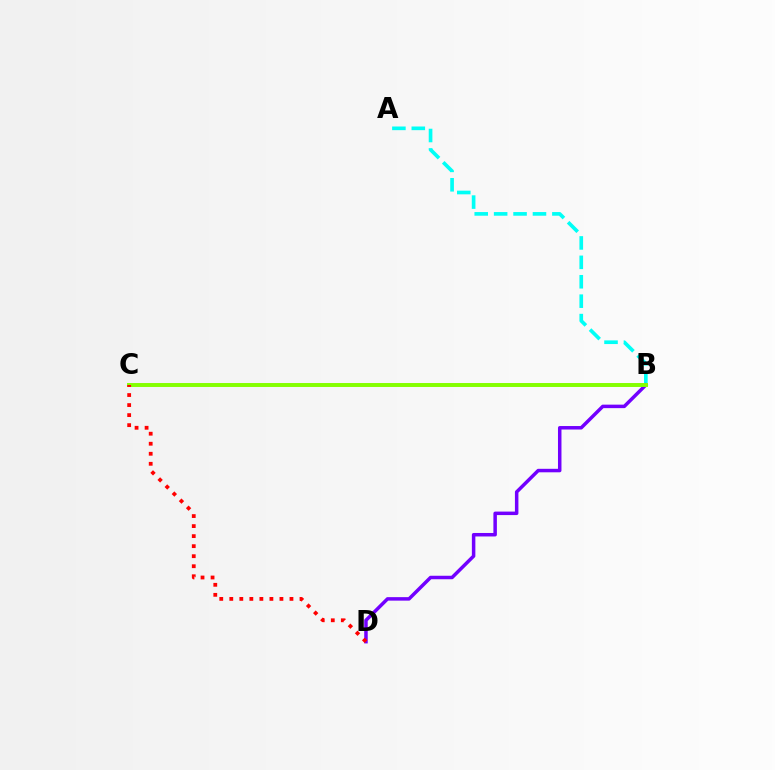{('A', 'B'): [{'color': '#00fff6', 'line_style': 'dashed', 'thickness': 2.64}], ('B', 'D'): [{'color': '#7200ff', 'line_style': 'solid', 'thickness': 2.51}], ('B', 'C'): [{'color': '#84ff00', 'line_style': 'solid', 'thickness': 2.83}], ('C', 'D'): [{'color': '#ff0000', 'line_style': 'dotted', 'thickness': 2.72}]}